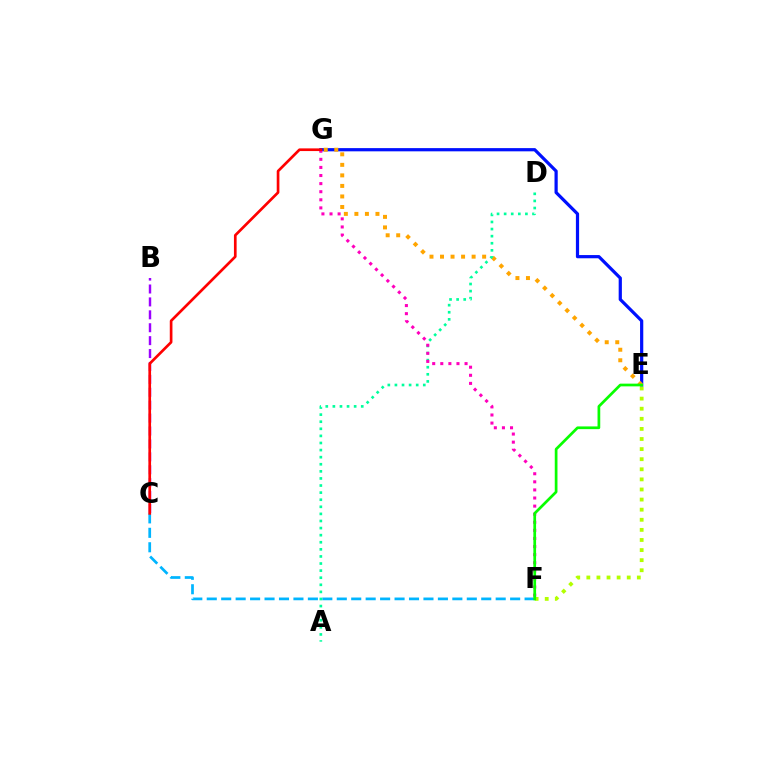{('E', 'G'): [{'color': '#0010ff', 'line_style': 'solid', 'thickness': 2.31}, {'color': '#ffa500', 'line_style': 'dotted', 'thickness': 2.86}], ('E', 'F'): [{'color': '#b3ff00', 'line_style': 'dotted', 'thickness': 2.74}, {'color': '#08ff00', 'line_style': 'solid', 'thickness': 1.96}], ('C', 'F'): [{'color': '#00b5ff', 'line_style': 'dashed', 'thickness': 1.96}], ('A', 'D'): [{'color': '#00ff9d', 'line_style': 'dotted', 'thickness': 1.93}], ('F', 'G'): [{'color': '#ff00bd', 'line_style': 'dotted', 'thickness': 2.2}], ('B', 'C'): [{'color': '#9b00ff', 'line_style': 'dashed', 'thickness': 1.75}], ('C', 'G'): [{'color': '#ff0000', 'line_style': 'solid', 'thickness': 1.93}]}